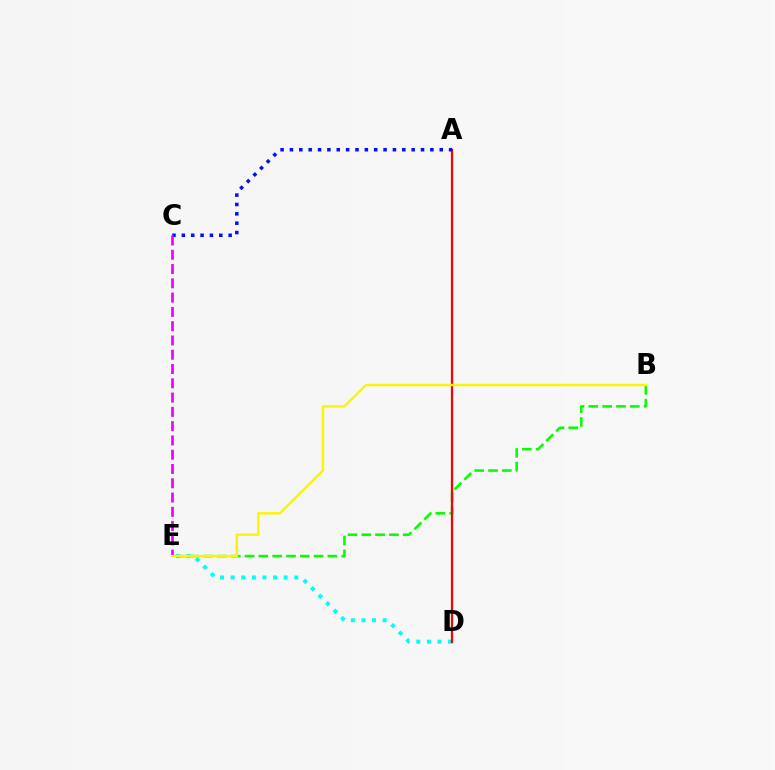{('D', 'E'): [{'color': '#00fff6', 'line_style': 'dotted', 'thickness': 2.88}], ('B', 'E'): [{'color': '#08ff00', 'line_style': 'dashed', 'thickness': 1.88}, {'color': '#fcf500', 'line_style': 'solid', 'thickness': 1.75}], ('A', 'D'): [{'color': '#ff0000', 'line_style': 'solid', 'thickness': 1.63}], ('A', 'C'): [{'color': '#0010ff', 'line_style': 'dotted', 'thickness': 2.54}], ('C', 'E'): [{'color': '#ee00ff', 'line_style': 'dashed', 'thickness': 1.94}]}